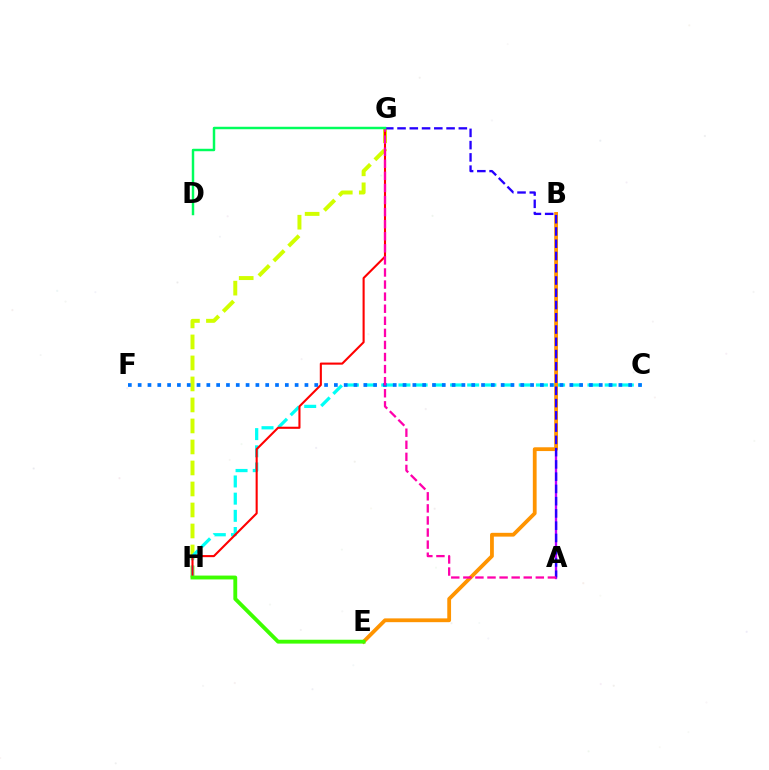{('A', 'B'): [{'color': '#b900ff', 'line_style': 'solid', 'thickness': 1.68}], ('G', 'H'): [{'color': '#d1ff00', 'line_style': 'dashed', 'thickness': 2.85}, {'color': '#ff0000', 'line_style': 'solid', 'thickness': 1.51}], ('C', 'H'): [{'color': '#00fff6', 'line_style': 'dashed', 'thickness': 2.33}], ('B', 'E'): [{'color': '#ff9400', 'line_style': 'solid', 'thickness': 2.73}], ('C', 'F'): [{'color': '#0074ff', 'line_style': 'dotted', 'thickness': 2.67}], ('E', 'H'): [{'color': '#3dff00', 'line_style': 'solid', 'thickness': 2.78}], ('A', 'G'): [{'color': '#2500ff', 'line_style': 'dashed', 'thickness': 1.67}, {'color': '#ff00ac', 'line_style': 'dashed', 'thickness': 1.64}], ('D', 'G'): [{'color': '#00ff5c', 'line_style': 'solid', 'thickness': 1.77}]}